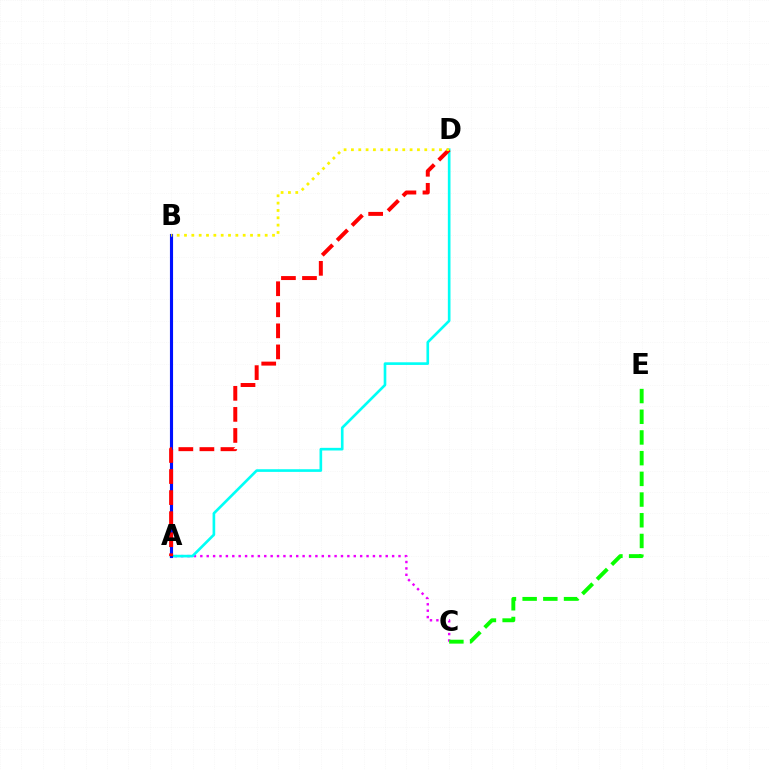{('A', 'C'): [{'color': '#ee00ff', 'line_style': 'dotted', 'thickness': 1.74}], ('A', 'D'): [{'color': '#00fff6', 'line_style': 'solid', 'thickness': 1.91}, {'color': '#ff0000', 'line_style': 'dashed', 'thickness': 2.86}], ('A', 'B'): [{'color': '#0010ff', 'line_style': 'solid', 'thickness': 2.25}], ('C', 'E'): [{'color': '#08ff00', 'line_style': 'dashed', 'thickness': 2.81}], ('B', 'D'): [{'color': '#fcf500', 'line_style': 'dotted', 'thickness': 1.99}]}